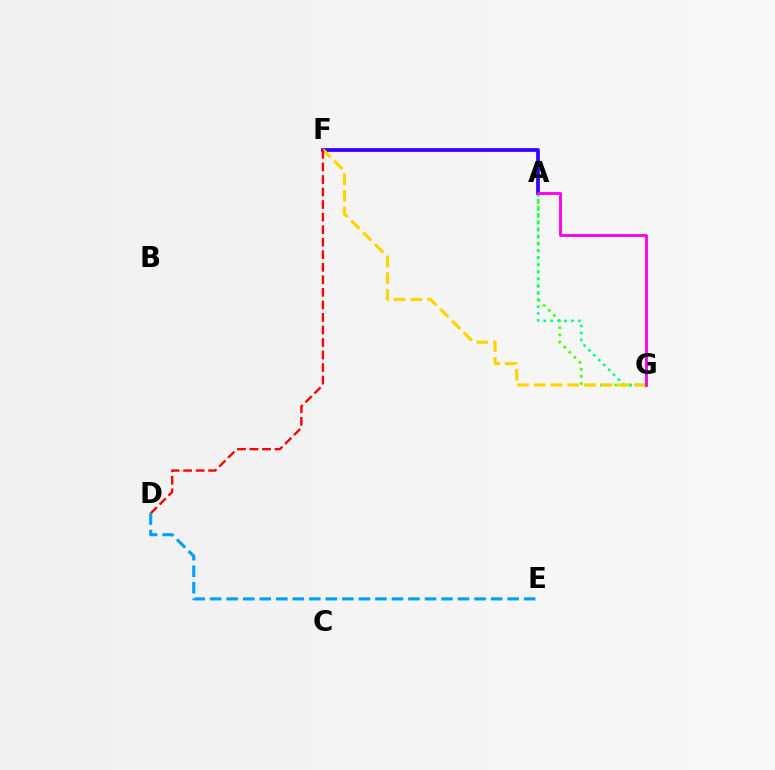{('A', 'G'): [{'color': '#4fff00', 'line_style': 'dotted', 'thickness': 1.95}, {'color': '#00ff86', 'line_style': 'dotted', 'thickness': 1.89}, {'color': '#ff00ed', 'line_style': 'solid', 'thickness': 2.06}], ('A', 'F'): [{'color': '#3700ff', 'line_style': 'solid', 'thickness': 2.7}], ('F', 'G'): [{'color': '#ffd500', 'line_style': 'dashed', 'thickness': 2.27}], ('D', 'F'): [{'color': '#ff0000', 'line_style': 'dashed', 'thickness': 1.7}], ('D', 'E'): [{'color': '#009eff', 'line_style': 'dashed', 'thickness': 2.24}]}